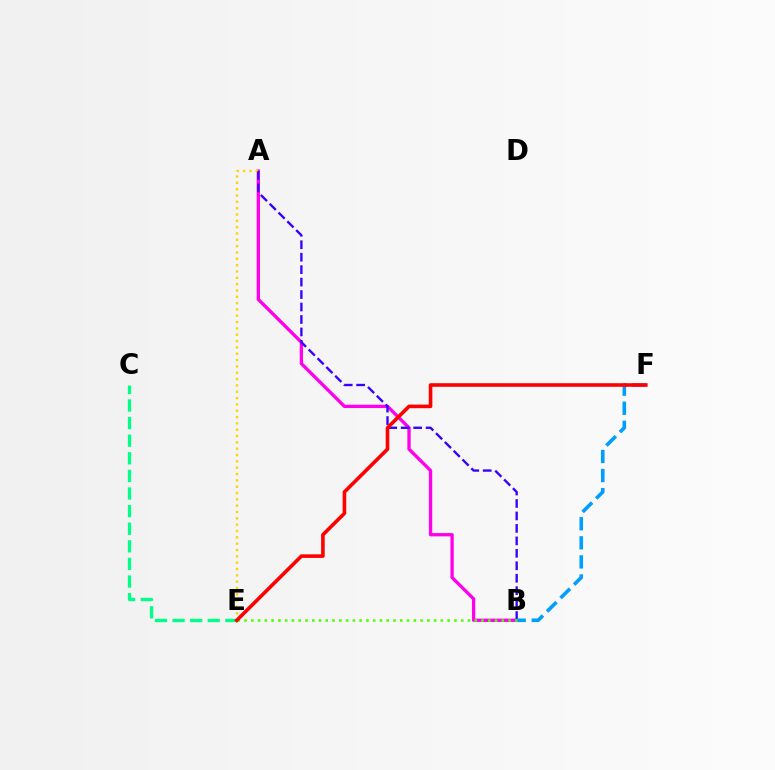{('A', 'B'): [{'color': '#ff00ed', 'line_style': 'solid', 'thickness': 2.38}, {'color': '#3700ff', 'line_style': 'dashed', 'thickness': 1.69}], ('A', 'E'): [{'color': '#ffd500', 'line_style': 'dotted', 'thickness': 1.72}], ('B', 'F'): [{'color': '#009eff', 'line_style': 'dashed', 'thickness': 2.59}], ('B', 'E'): [{'color': '#4fff00', 'line_style': 'dotted', 'thickness': 1.84}], ('C', 'E'): [{'color': '#00ff86', 'line_style': 'dashed', 'thickness': 2.39}], ('E', 'F'): [{'color': '#ff0000', 'line_style': 'solid', 'thickness': 2.59}]}